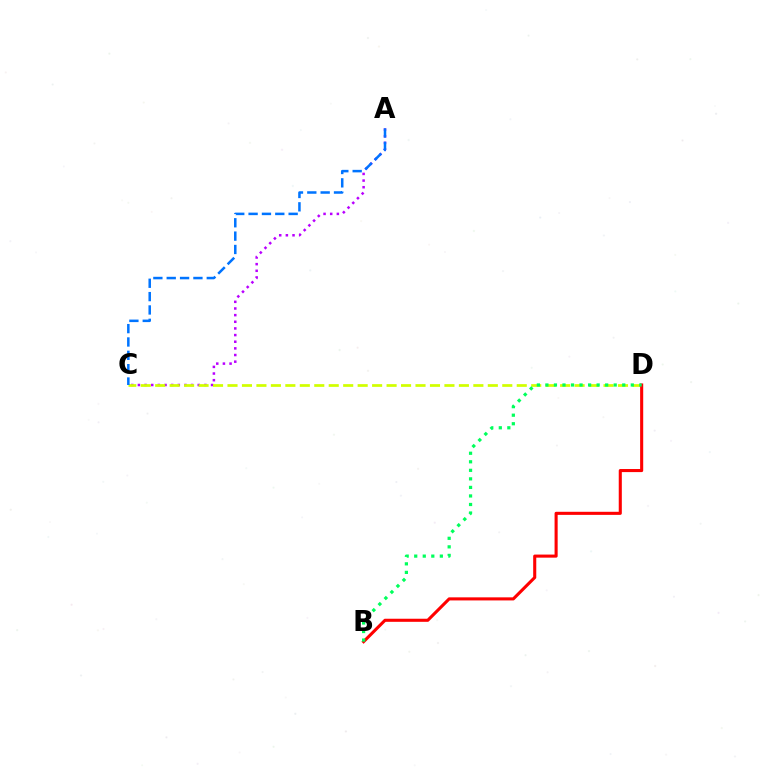{('A', 'C'): [{'color': '#b900ff', 'line_style': 'dotted', 'thickness': 1.81}, {'color': '#0074ff', 'line_style': 'dashed', 'thickness': 1.81}], ('C', 'D'): [{'color': '#d1ff00', 'line_style': 'dashed', 'thickness': 1.96}], ('B', 'D'): [{'color': '#ff0000', 'line_style': 'solid', 'thickness': 2.22}, {'color': '#00ff5c', 'line_style': 'dotted', 'thickness': 2.32}]}